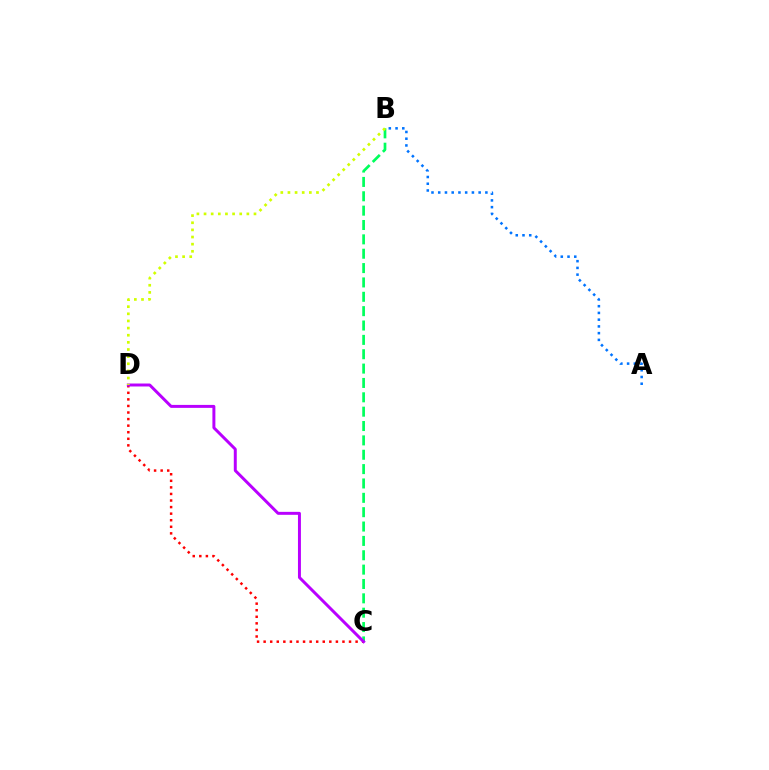{('B', 'C'): [{'color': '#00ff5c', 'line_style': 'dashed', 'thickness': 1.95}], ('A', 'B'): [{'color': '#0074ff', 'line_style': 'dotted', 'thickness': 1.83}], ('C', 'D'): [{'color': '#ff0000', 'line_style': 'dotted', 'thickness': 1.78}, {'color': '#b900ff', 'line_style': 'solid', 'thickness': 2.13}], ('B', 'D'): [{'color': '#d1ff00', 'line_style': 'dotted', 'thickness': 1.94}]}